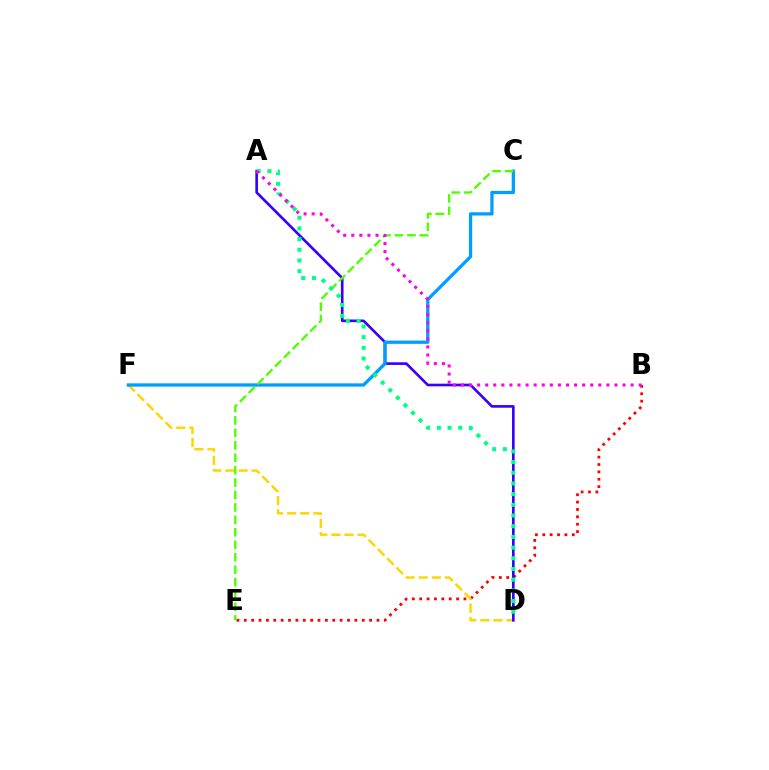{('B', 'E'): [{'color': '#ff0000', 'line_style': 'dotted', 'thickness': 2.0}], ('D', 'F'): [{'color': '#ffd500', 'line_style': 'dashed', 'thickness': 1.78}], ('A', 'D'): [{'color': '#3700ff', 'line_style': 'solid', 'thickness': 1.9}, {'color': '#00ff86', 'line_style': 'dotted', 'thickness': 2.9}], ('C', 'F'): [{'color': '#009eff', 'line_style': 'solid', 'thickness': 2.36}], ('C', 'E'): [{'color': '#4fff00', 'line_style': 'dashed', 'thickness': 1.69}], ('A', 'B'): [{'color': '#ff00ed', 'line_style': 'dotted', 'thickness': 2.2}]}